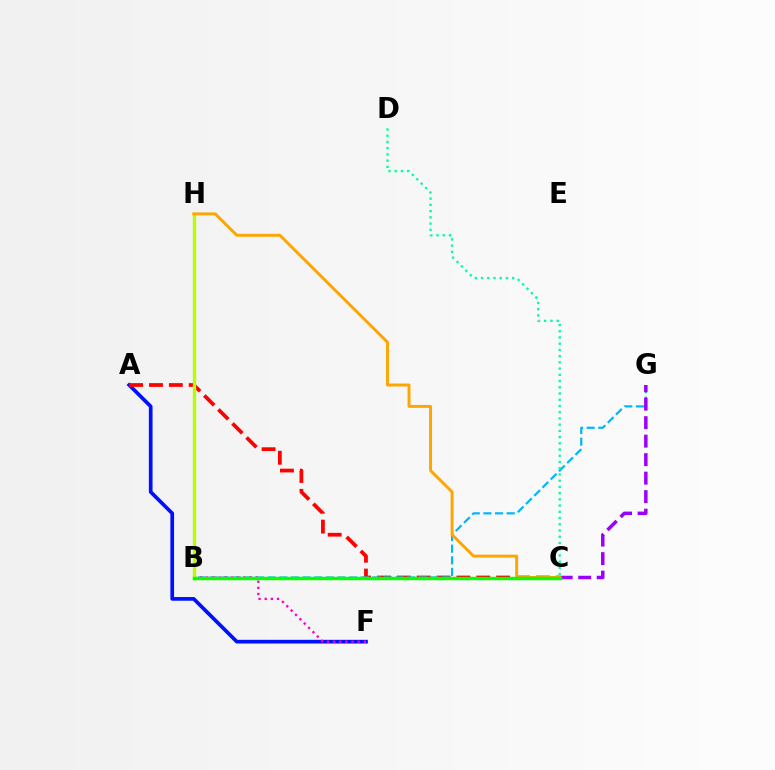{('A', 'F'): [{'color': '#0010ff', 'line_style': 'solid', 'thickness': 2.66}], ('A', 'C'): [{'color': '#ff0000', 'line_style': 'dashed', 'thickness': 2.7}], ('B', 'G'): [{'color': '#00b5ff', 'line_style': 'dashed', 'thickness': 1.58}], ('B', 'F'): [{'color': '#ff00bd', 'line_style': 'dotted', 'thickness': 1.67}], ('C', 'G'): [{'color': '#9b00ff', 'line_style': 'dashed', 'thickness': 2.51}], ('C', 'D'): [{'color': '#00ff9d', 'line_style': 'dotted', 'thickness': 1.69}], ('B', 'H'): [{'color': '#b3ff00', 'line_style': 'solid', 'thickness': 2.4}], ('C', 'H'): [{'color': '#ffa500', 'line_style': 'solid', 'thickness': 2.11}], ('B', 'C'): [{'color': '#08ff00', 'line_style': 'solid', 'thickness': 2.47}]}